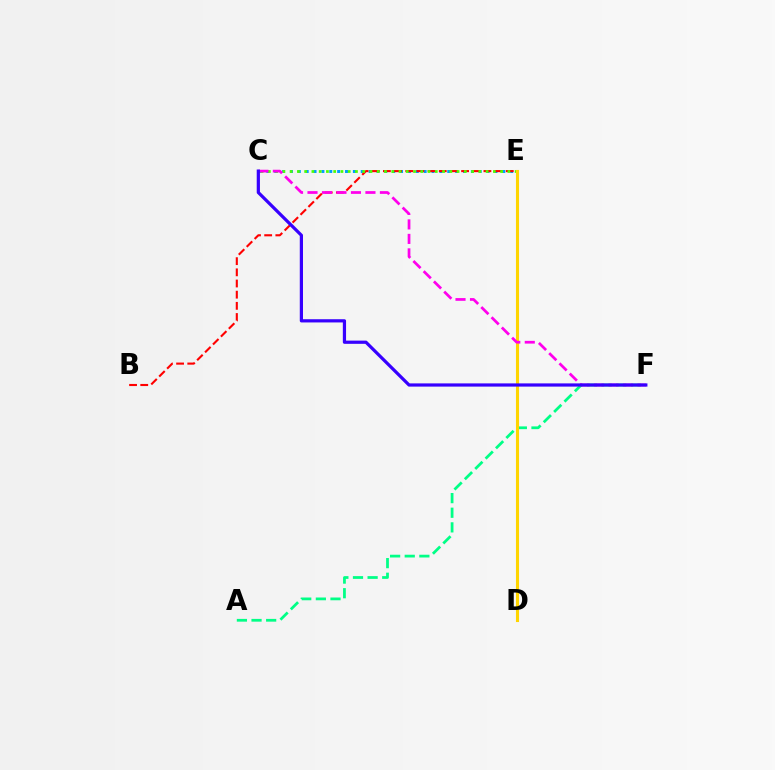{('C', 'E'): [{'color': '#009eff', 'line_style': 'dotted', 'thickness': 2.14}, {'color': '#4fff00', 'line_style': 'dotted', 'thickness': 1.97}], ('B', 'E'): [{'color': '#ff0000', 'line_style': 'dashed', 'thickness': 1.52}], ('A', 'F'): [{'color': '#00ff86', 'line_style': 'dashed', 'thickness': 1.99}], ('D', 'E'): [{'color': '#ffd500', 'line_style': 'solid', 'thickness': 2.22}], ('C', 'F'): [{'color': '#ff00ed', 'line_style': 'dashed', 'thickness': 1.97}, {'color': '#3700ff', 'line_style': 'solid', 'thickness': 2.32}]}